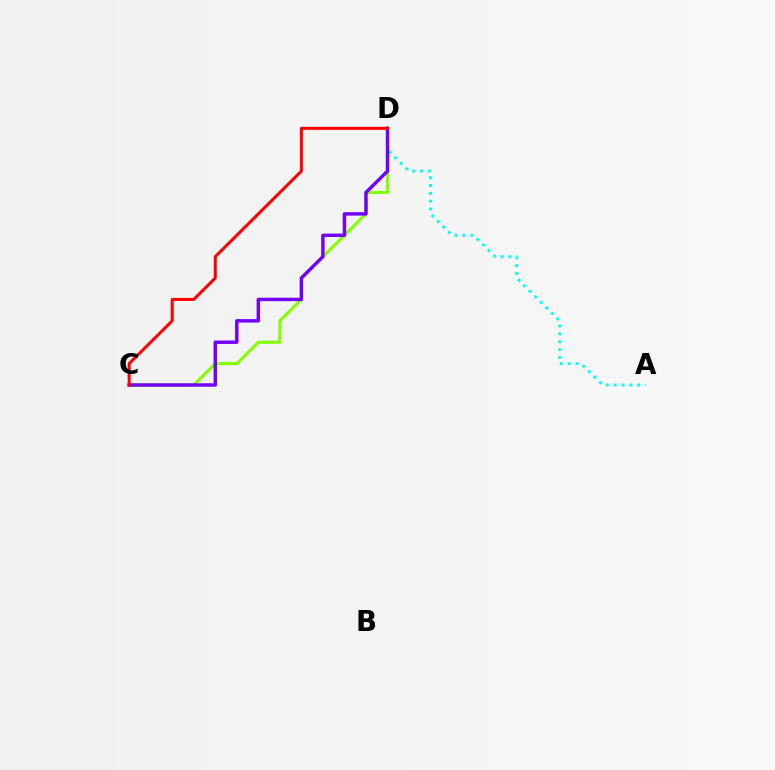{('A', 'D'): [{'color': '#00fff6', 'line_style': 'dotted', 'thickness': 2.13}], ('C', 'D'): [{'color': '#84ff00', 'line_style': 'solid', 'thickness': 2.24}, {'color': '#7200ff', 'line_style': 'solid', 'thickness': 2.47}, {'color': '#ff0000', 'line_style': 'solid', 'thickness': 2.17}]}